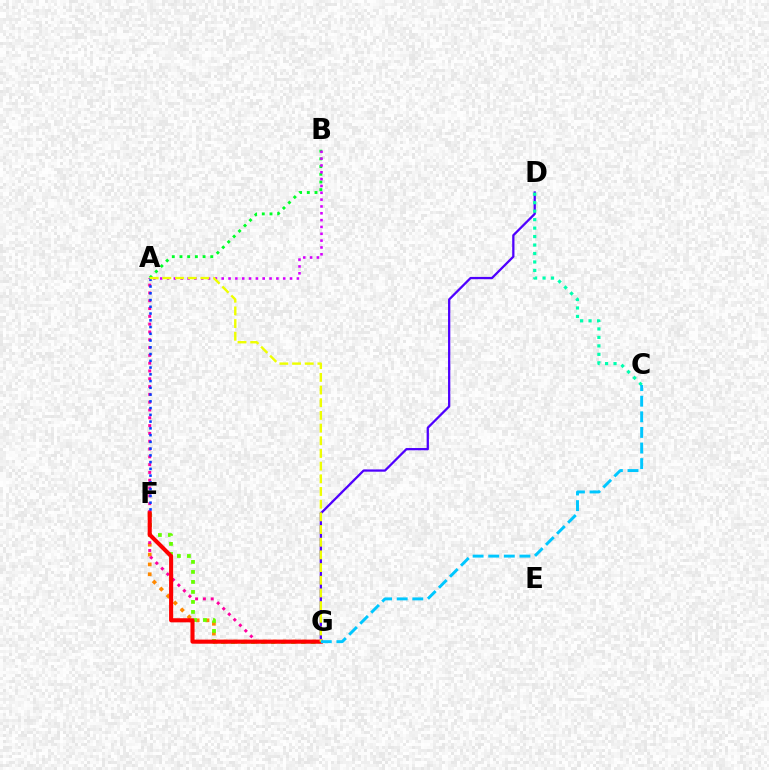{('F', 'G'): [{'color': '#ff8800', 'line_style': 'dotted', 'thickness': 2.67}, {'color': '#66ff00', 'line_style': 'dotted', 'thickness': 2.72}, {'color': '#ff0000', 'line_style': 'solid', 'thickness': 2.95}], ('A', 'G'): [{'color': '#ff00a0', 'line_style': 'dotted', 'thickness': 2.12}, {'color': '#eeff00', 'line_style': 'dashed', 'thickness': 1.72}], ('D', 'G'): [{'color': '#4f00ff', 'line_style': 'solid', 'thickness': 1.64}], ('C', 'D'): [{'color': '#00ffaf', 'line_style': 'dotted', 'thickness': 2.3}], ('A', 'B'): [{'color': '#00ff27', 'line_style': 'dotted', 'thickness': 2.09}, {'color': '#d600ff', 'line_style': 'dotted', 'thickness': 1.86}], ('A', 'F'): [{'color': '#003fff', 'line_style': 'dotted', 'thickness': 1.84}], ('C', 'G'): [{'color': '#00c7ff', 'line_style': 'dashed', 'thickness': 2.12}]}